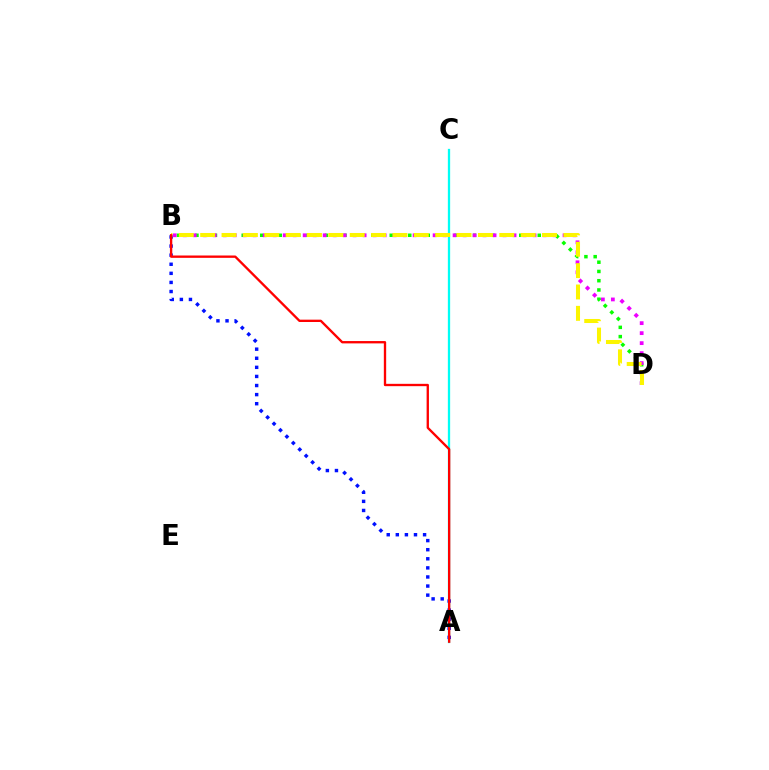{('A', 'C'): [{'color': '#00fff6', 'line_style': 'solid', 'thickness': 1.65}], ('B', 'D'): [{'color': '#08ff00', 'line_style': 'dotted', 'thickness': 2.51}, {'color': '#ee00ff', 'line_style': 'dotted', 'thickness': 2.72}, {'color': '#fcf500', 'line_style': 'dashed', 'thickness': 2.9}], ('A', 'B'): [{'color': '#0010ff', 'line_style': 'dotted', 'thickness': 2.47}, {'color': '#ff0000', 'line_style': 'solid', 'thickness': 1.68}]}